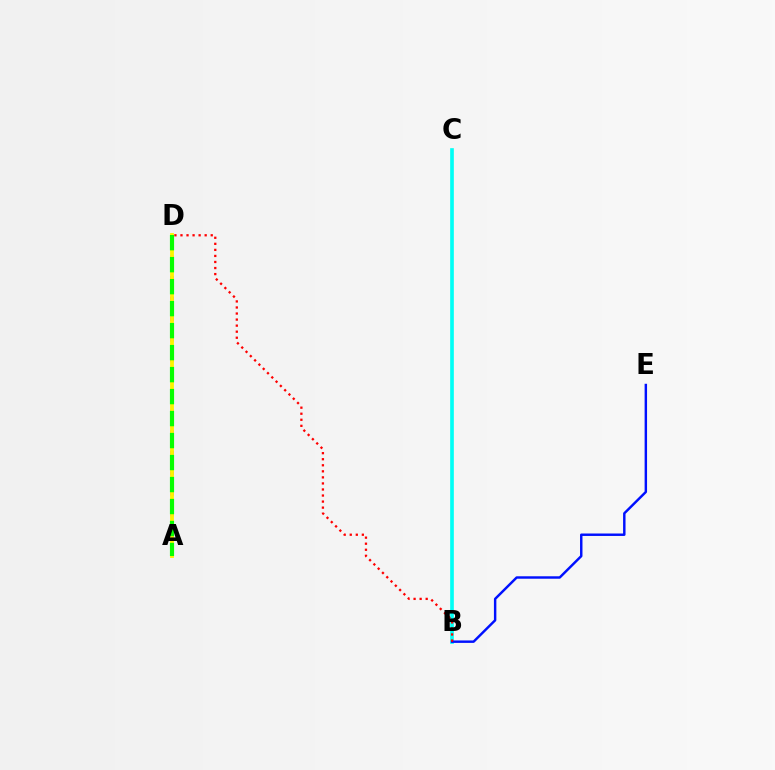{('B', 'C'): [{'color': '#00fff6', 'line_style': 'solid', 'thickness': 2.63}], ('A', 'D'): [{'color': '#ee00ff', 'line_style': 'dotted', 'thickness': 2.79}, {'color': '#fcf500', 'line_style': 'solid', 'thickness': 2.74}, {'color': '#08ff00', 'line_style': 'dashed', 'thickness': 2.99}], ('B', 'E'): [{'color': '#0010ff', 'line_style': 'solid', 'thickness': 1.76}], ('B', 'D'): [{'color': '#ff0000', 'line_style': 'dotted', 'thickness': 1.64}]}